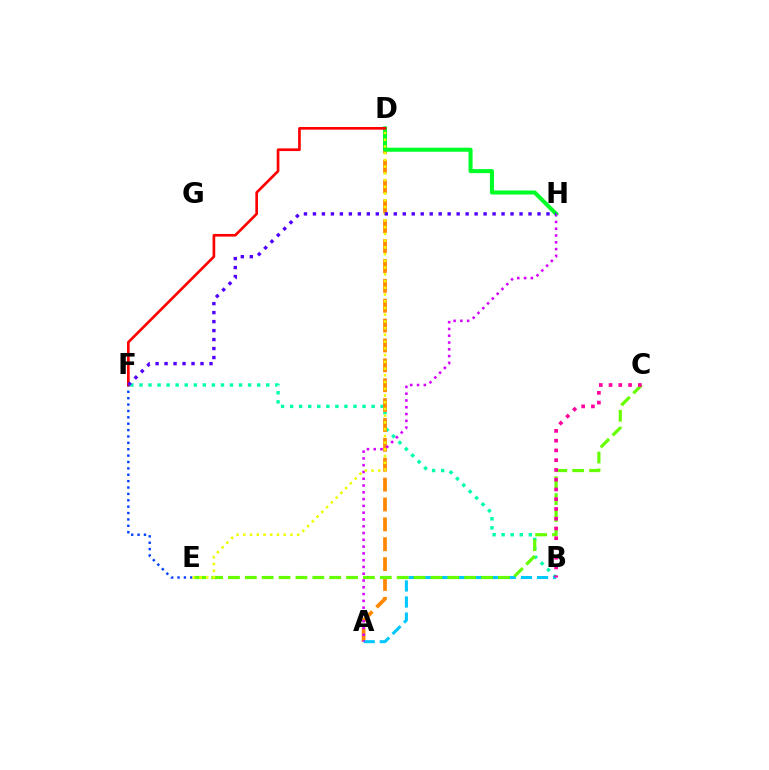{('B', 'F'): [{'color': '#00ffaf', 'line_style': 'dotted', 'thickness': 2.46}], ('E', 'F'): [{'color': '#003fff', 'line_style': 'dotted', 'thickness': 1.73}], ('A', 'D'): [{'color': '#ff8800', 'line_style': 'dashed', 'thickness': 2.7}], ('D', 'H'): [{'color': '#00ff27', 'line_style': 'solid', 'thickness': 2.93}], ('A', 'B'): [{'color': '#00c7ff', 'line_style': 'dashed', 'thickness': 2.18}], ('C', 'E'): [{'color': '#66ff00', 'line_style': 'dashed', 'thickness': 2.29}], ('B', 'C'): [{'color': '#ff00a0', 'line_style': 'dotted', 'thickness': 2.65}], ('A', 'H'): [{'color': '#d600ff', 'line_style': 'dotted', 'thickness': 1.84}], ('D', 'F'): [{'color': '#ff0000', 'line_style': 'solid', 'thickness': 1.92}], ('D', 'E'): [{'color': '#eeff00', 'line_style': 'dotted', 'thickness': 1.83}], ('F', 'H'): [{'color': '#4f00ff', 'line_style': 'dotted', 'thickness': 2.44}]}